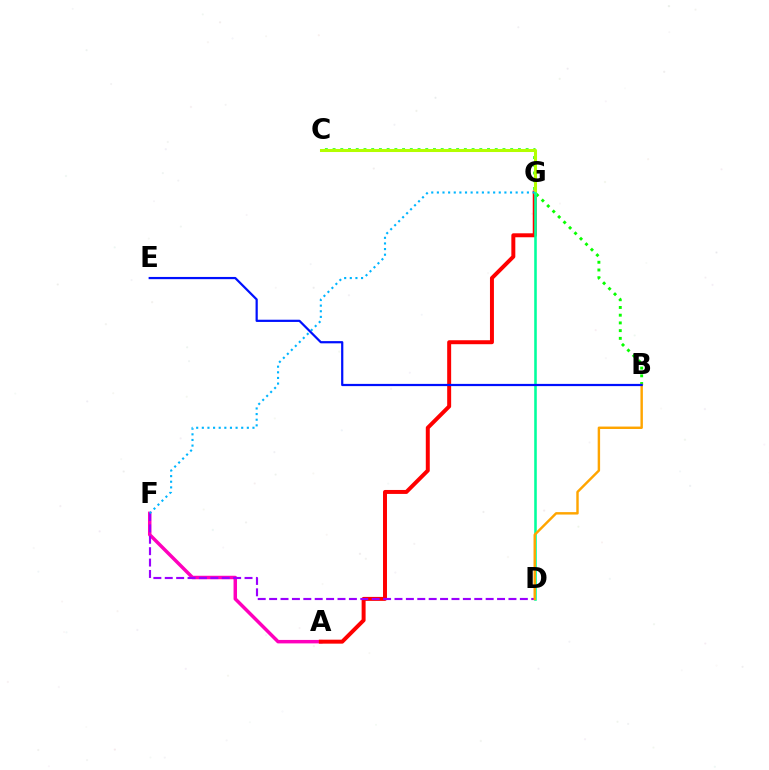{('A', 'F'): [{'color': '#ff00bd', 'line_style': 'solid', 'thickness': 2.5}], ('A', 'G'): [{'color': '#ff0000', 'line_style': 'solid', 'thickness': 2.85}], ('B', 'C'): [{'color': '#08ff00', 'line_style': 'dotted', 'thickness': 2.1}], ('C', 'G'): [{'color': '#b3ff00', 'line_style': 'solid', 'thickness': 2.19}], ('D', 'G'): [{'color': '#00ff9d', 'line_style': 'solid', 'thickness': 1.86}], ('D', 'F'): [{'color': '#9b00ff', 'line_style': 'dashed', 'thickness': 1.55}], ('F', 'G'): [{'color': '#00b5ff', 'line_style': 'dotted', 'thickness': 1.53}], ('B', 'D'): [{'color': '#ffa500', 'line_style': 'solid', 'thickness': 1.75}], ('B', 'E'): [{'color': '#0010ff', 'line_style': 'solid', 'thickness': 1.6}]}